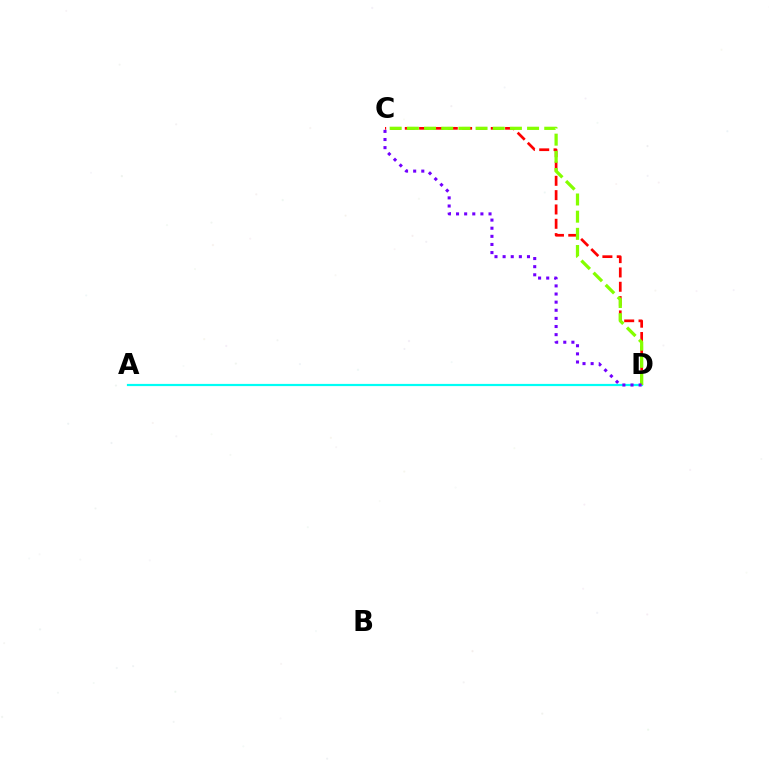{('C', 'D'): [{'color': '#ff0000', 'line_style': 'dashed', 'thickness': 1.95}, {'color': '#84ff00', 'line_style': 'dashed', 'thickness': 2.33}, {'color': '#7200ff', 'line_style': 'dotted', 'thickness': 2.21}], ('A', 'D'): [{'color': '#00fff6', 'line_style': 'solid', 'thickness': 1.59}]}